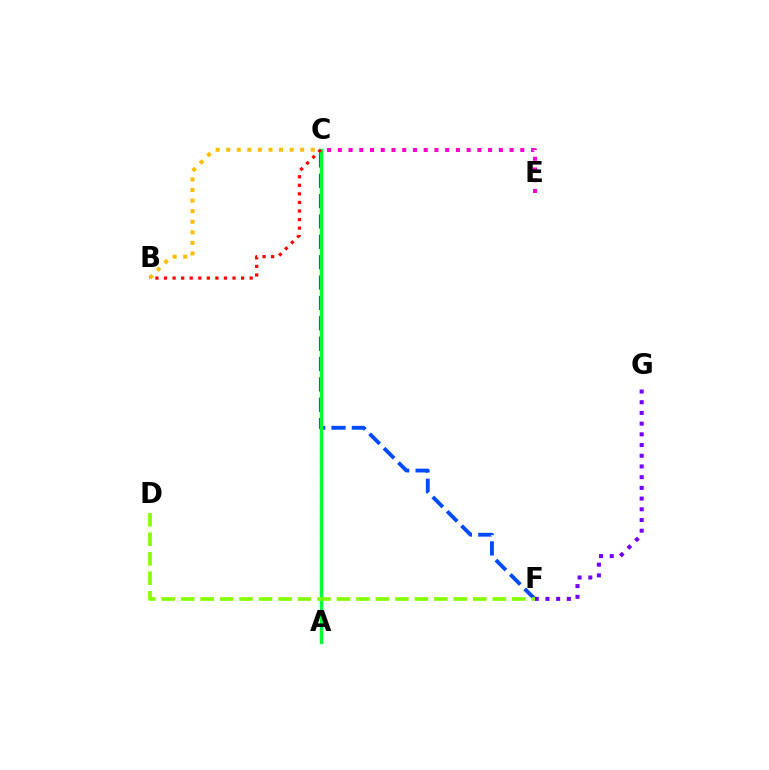{('A', 'C'): [{'color': '#00fff6', 'line_style': 'dashed', 'thickness': 1.61}, {'color': '#00ff39', 'line_style': 'solid', 'thickness': 2.4}], ('C', 'F'): [{'color': '#004bff', 'line_style': 'dashed', 'thickness': 2.77}], ('B', 'C'): [{'color': '#ffbd00', 'line_style': 'dotted', 'thickness': 2.87}, {'color': '#ff0000', 'line_style': 'dotted', 'thickness': 2.33}], ('C', 'E'): [{'color': '#ff00cf', 'line_style': 'dotted', 'thickness': 2.92}], ('F', 'G'): [{'color': '#7200ff', 'line_style': 'dotted', 'thickness': 2.91}], ('D', 'F'): [{'color': '#84ff00', 'line_style': 'dashed', 'thickness': 2.65}]}